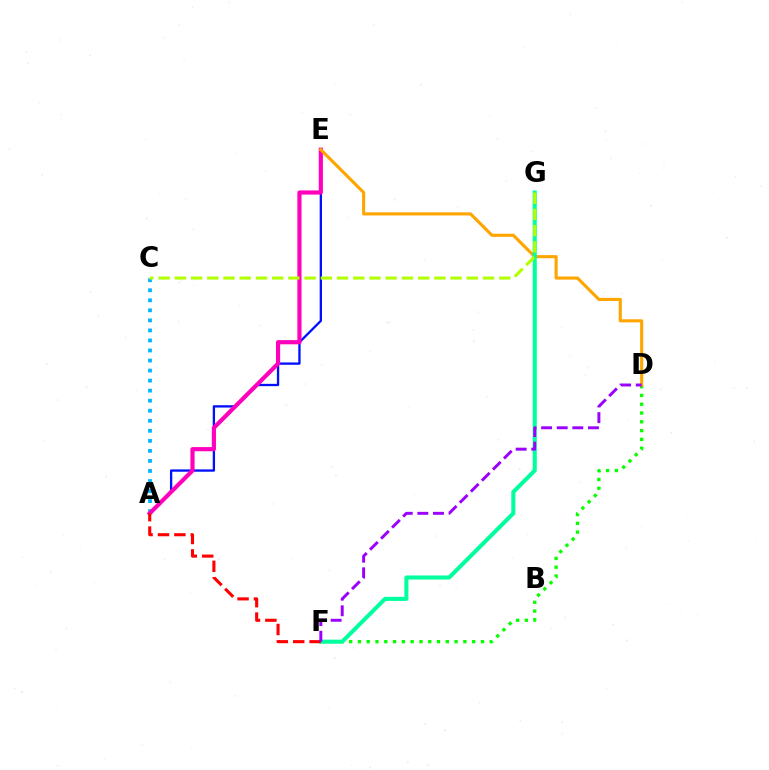{('A', 'E'): [{'color': '#0010ff', 'line_style': 'solid', 'thickness': 1.66}, {'color': '#ff00bd', 'line_style': 'solid', 'thickness': 3.0}], ('A', 'C'): [{'color': '#00b5ff', 'line_style': 'dotted', 'thickness': 2.73}], ('D', 'F'): [{'color': '#08ff00', 'line_style': 'dotted', 'thickness': 2.39}, {'color': '#9b00ff', 'line_style': 'dashed', 'thickness': 2.12}], ('D', 'E'): [{'color': '#ffa500', 'line_style': 'solid', 'thickness': 2.24}], ('F', 'G'): [{'color': '#00ff9d', 'line_style': 'solid', 'thickness': 2.93}], ('C', 'G'): [{'color': '#b3ff00', 'line_style': 'dashed', 'thickness': 2.2}], ('A', 'F'): [{'color': '#ff0000', 'line_style': 'dashed', 'thickness': 2.23}]}